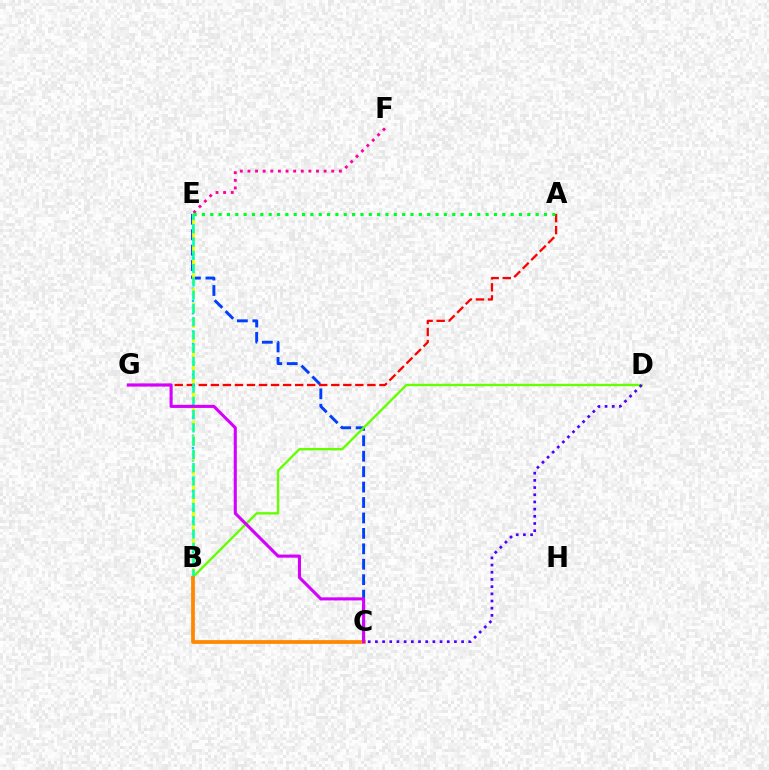{('E', 'F'): [{'color': '#ff00a0', 'line_style': 'dotted', 'thickness': 2.07}], ('C', 'E'): [{'color': '#003fff', 'line_style': 'dashed', 'thickness': 2.1}], ('B', 'E'): [{'color': '#00c7ff', 'line_style': 'dotted', 'thickness': 1.67}, {'color': '#eeff00', 'line_style': 'dashed', 'thickness': 2.0}, {'color': '#00ffaf', 'line_style': 'dashed', 'thickness': 1.8}], ('A', 'G'): [{'color': '#ff0000', 'line_style': 'dashed', 'thickness': 1.64}], ('B', 'D'): [{'color': '#66ff00', 'line_style': 'solid', 'thickness': 1.71}], ('A', 'E'): [{'color': '#00ff27', 'line_style': 'dotted', 'thickness': 2.27}], ('C', 'D'): [{'color': '#4f00ff', 'line_style': 'dotted', 'thickness': 1.95}], ('B', 'C'): [{'color': '#ff8800', 'line_style': 'solid', 'thickness': 2.7}], ('C', 'G'): [{'color': '#d600ff', 'line_style': 'solid', 'thickness': 2.22}]}